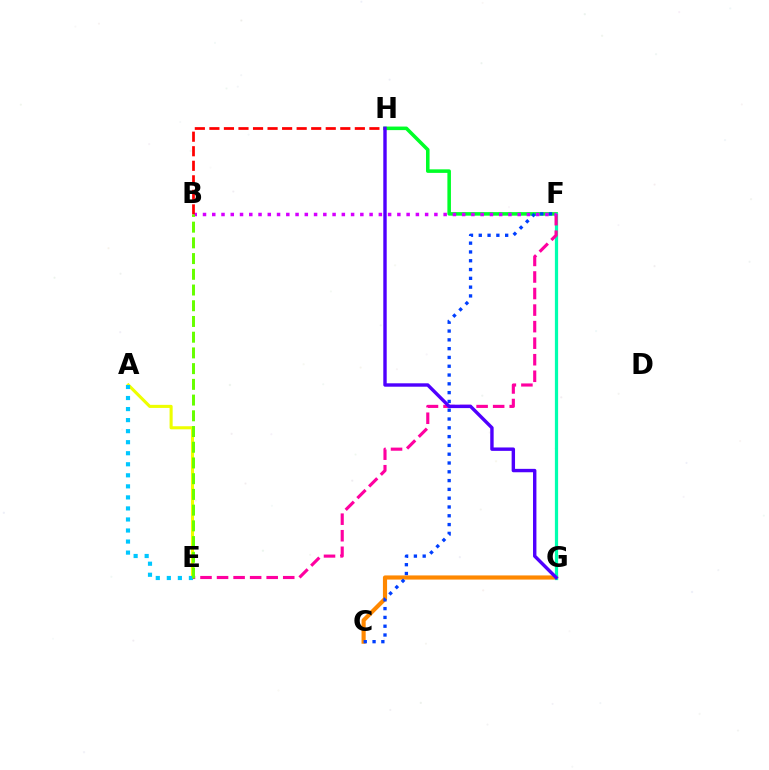{('A', 'E'): [{'color': '#eeff00', 'line_style': 'solid', 'thickness': 2.22}, {'color': '#00c7ff', 'line_style': 'dotted', 'thickness': 3.0}], ('C', 'G'): [{'color': '#ff8800', 'line_style': 'solid', 'thickness': 2.98}], ('F', 'H'): [{'color': '#00ff27', 'line_style': 'solid', 'thickness': 2.56}], ('F', 'G'): [{'color': '#00ffaf', 'line_style': 'solid', 'thickness': 2.32}], ('E', 'F'): [{'color': '#ff00a0', 'line_style': 'dashed', 'thickness': 2.25}], ('B', 'F'): [{'color': '#d600ff', 'line_style': 'dotted', 'thickness': 2.51}], ('C', 'F'): [{'color': '#003fff', 'line_style': 'dotted', 'thickness': 2.39}], ('B', 'H'): [{'color': '#ff0000', 'line_style': 'dashed', 'thickness': 1.98}], ('G', 'H'): [{'color': '#4f00ff', 'line_style': 'solid', 'thickness': 2.45}], ('B', 'E'): [{'color': '#66ff00', 'line_style': 'dashed', 'thickness': 2.14}]}